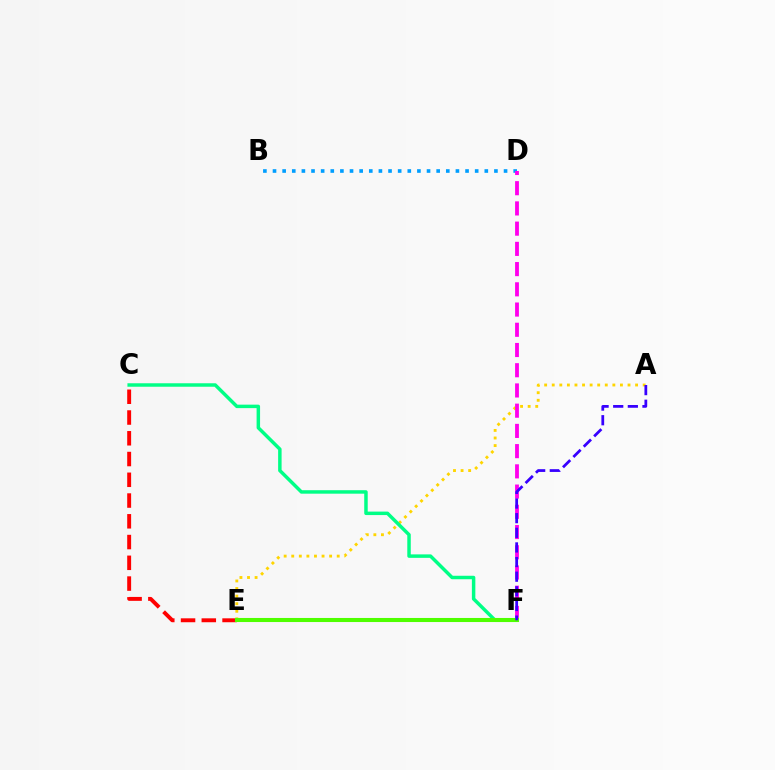{('A', 'E'): [{'color': '#ffd500', 'line_style': 'dotted', 'thickness': 2.06}], ('B', 'D'): [{'color': '#009eff', 'line_style': 'dotted', 'thickness': 2.62}], ('C', 'F'): [{'color': '#00ff86', 'line_style': 'solid', 'thickness': 2.5}], ('C', 'E'): [{'color': '#ff0000', 'line_style': 'dashed', 'thickness': 2.82}], ('D', 'F'): [{'color': '#ff00ed', 'line_style': 'dashed', 'thickness': 2.75}], ('E', 'F'): [{'color': '#4fff00', 'line_style': 'solid', 'thickness': 2.93}], ('A', 'F'): [{'color': '#3700ff', 'line_style': 'dashed', 'thickness': 1.99}]}